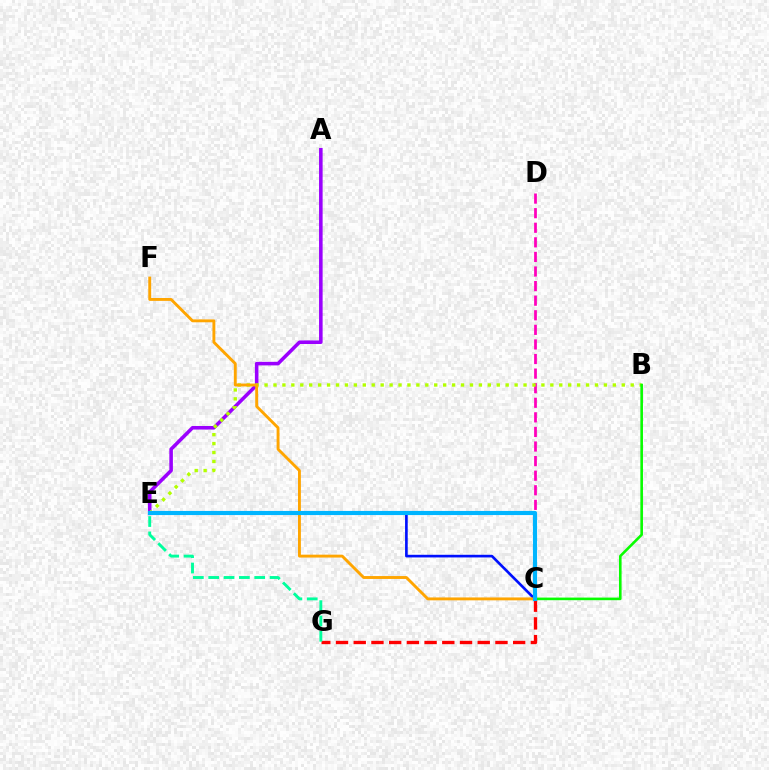{('A', 'E'): [{'color': '#9b00ff', 'line_style': 'solid', 'thickness': 2.57}], ('C', 'E'): [{'color': '#0010ff', 'line_style': 'solid', 'thickness': 1.91}, {'color': '#00b5ff', 'line_style': 'solid', 'thickness': 2.97}], ('C', 'D'): [{'color': '#ff00bd', 'line_style': 'dashed', 'thickness': 1.98}], ('B', 'E'): [{'color': '#b3ff00', 'line_style': 'dotted', 'thickness': 2.43}], ('B', 'C'): [{'color': '#08ff00', 'line_style': 'solid', 'thickness': 1.88}], ('C', 'G'): [{'color': '#ff0000', 'line_style': 'dashed', 'thickness': 2.41}], ('E', 'G'): [{'color': '#00ff9d', 'line_style': 'dashed', 'thickness': 2.08}], ('C', 'F'): [{'color': '#ffa500', 'line_style': 'solid', 'thickness': 2.08}]}